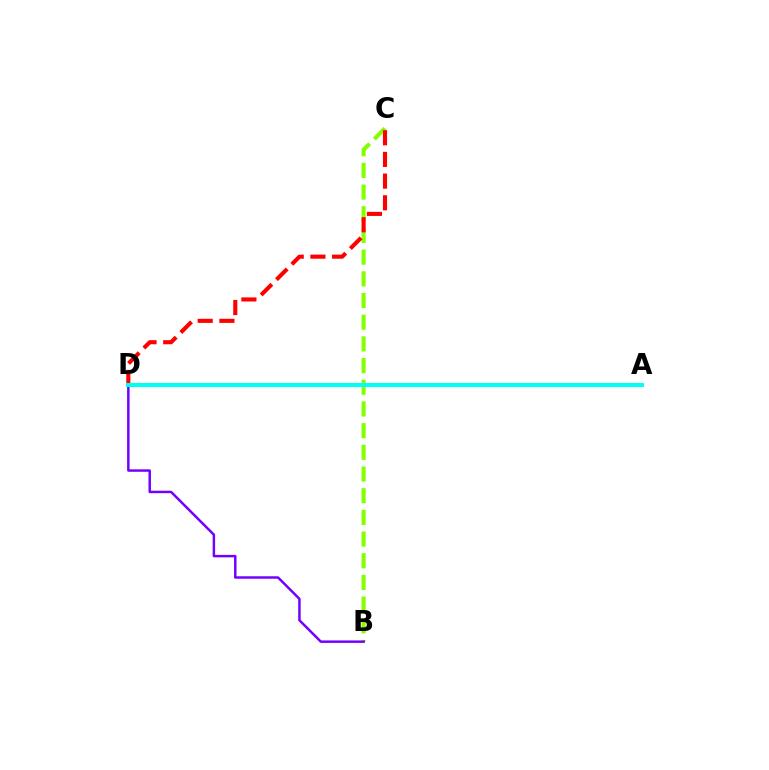{('B', 'C'): [{'color': '#84ff00', 'line_style': 'dashed', 'thickness': 2.95}], ('C', 'D'): [{'color': '#ff0000', 'line_style': 'dashed', 'thickness': 2.95}], ('B', 'D'): [{'color': '#7200ff', 'line_style': 'solid', 'thickness': 1.78}], ('A', 'D'): [{'color': '#00fff6', 'line_style': 'solid', 'thickness': 2.91}]}